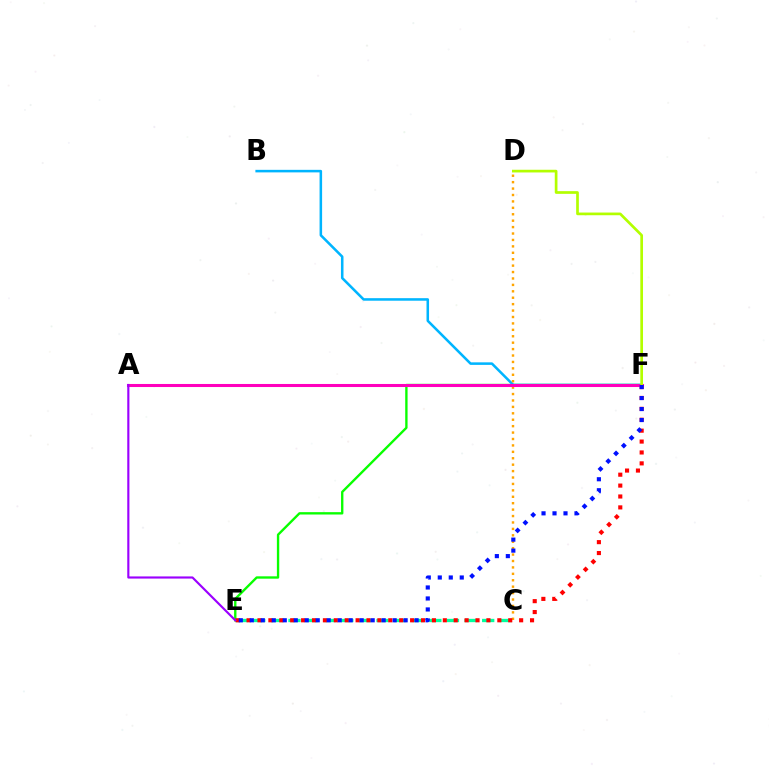{('E', 'F'): [{'color': '#08ff00', 'line_style': 'solid', 'thickness': 1.7}, {'color': '#ff0000', 'line_style': 'dotted', 'thickness': 2.96}, {'color': '#0010ff', 'line_style': 'dotted', 'thickness': 2.99}], ('B', 'F'): [{'color': '#00b5ff', 'line_style': 'solid', 'thickness': 1.83}], ('C', 'E'): [{'color': '#00ff9d', 'line_style': 'dashed', 'thickness': 2.39}], ('C', 'D'): [{'color': '#ffa500', 'line_style': 'dotted', 'thickness': 1.74}], ('A', 'F'): [{'color': '#ff00bd', 'line_style': 'solid', 'thickness': 2.2}], ('A', 'E'): [{'color': '#9b00ff', 'line_style': 'solid', 'thickness': 1.54}], ('D', 'F'): [{'color': '#b3ff00', 'line_style': 'solid', 'thickness': 1.94}]}